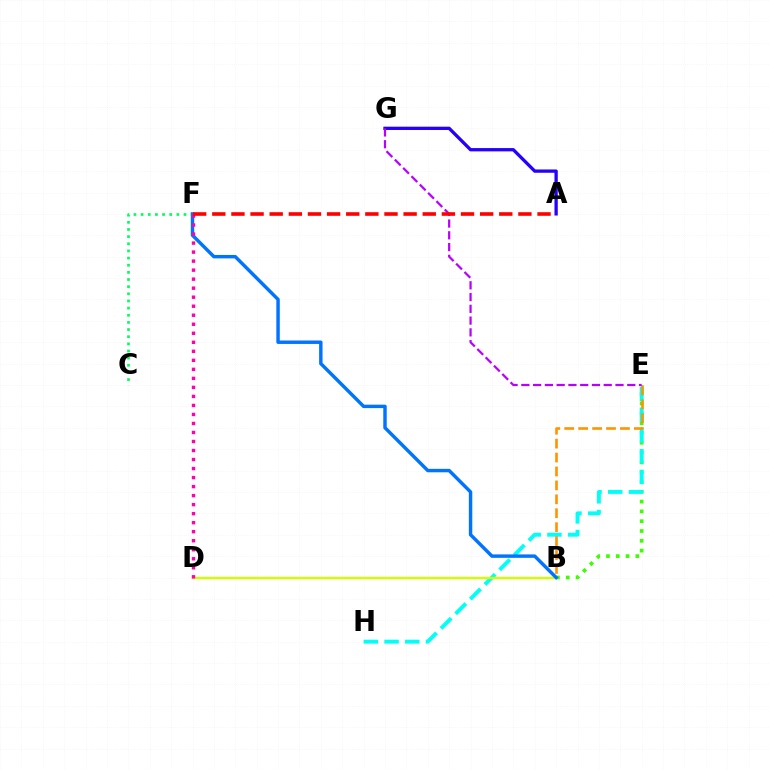{('B', 'E'): [{'color': '#3dff00', 'line_style': 'dotted', 'thickness': 2.66}, {'color': '#ff9400', 'line_style': 'dashed', 'thickness': 1.89}], ('E', 'H'): [{'color': '#00fff6', 'line_style': 'dashed', 'thickness': 2.81}], ('A', 'G'): [{'color': '#2500ff', 'line_style': 'solid', 'thickness': 2.37}], ('C', 'F'): [{'color': '#00ff5c', 'line_style': 'dotted', 'thickness': 1.94}], ('E', 'G'): [{'color': '#b900ff', 'line_style': 'dashed', 'thickness': 1.6}], ('B', 'D'): [{'color': '#d1ff00', 'line_style': 'solid', 'thickness': 1.72}], ('B', 'F'): [{'color': '#0074ff', 'line_style': 'solid', 'thickness': 2.47}], ('D', 'F'): [{'color': '#ff00ac', 'line_style': 'dotted', 'thickness': 2.45}], ('A', 'F'): [{'color': '#ff0000', 'line_style': 'dashed', 'thickness': 2.6}]}